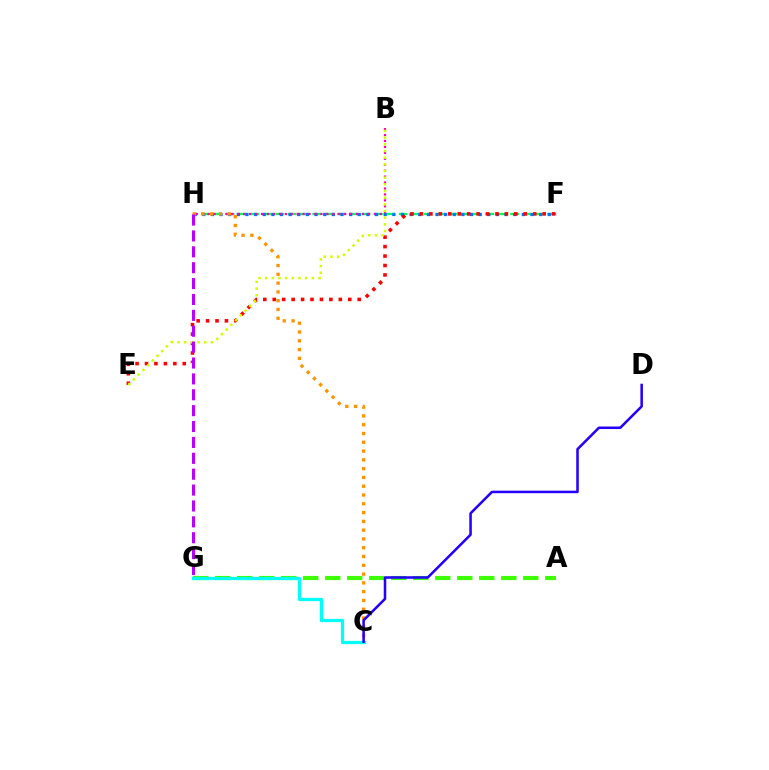{('F', 'H'): [{'color': '#00ff5c', 'line_style': 'dashed', 'thickness': 1.68}, {'color': '#0074ff', 'line_style': 'dotted', 'thickness': 2.35}], ('E', 'F'): [{'color': '#ff0000', 'line_style': 'dotted', 'thickness': 2.57}], ('B', 'H'): [{'color': '#ff00ac', 'line_style': 'dotted', 'thickness': 1.61}], ('B', 'E'): [{'color': '#d1ff00', 'line_style': 'dotted', 'thickness': 1.81}], ('A', 'G'): [{'color': '#3dff00', 'line_style': 'dashed', 'thickness': 2.99}], ('C', 'G'): [{'color': '#00fff6', 'line_style': 'solid', 'thickness': 2.33}], ('C', 'H'): [{'color': '#ff9400', 'line_style': 'dotted', 'thickness': 2.39}], ('C', 'D'): [{'color': '#2500ff', 'line_style': 'solid', 'thickness': 1.83}], ('G', 'H'): [{'color': '#b900ff', 'line_style': 'dashed', 'thickness': 2.16}]}